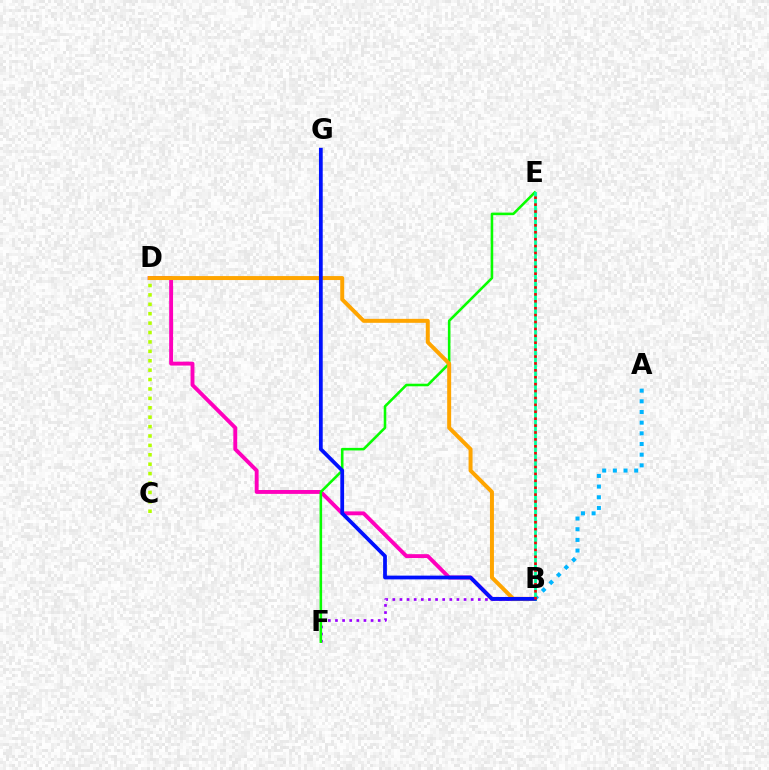{('B', 'D'): [{'color': '#ff00bd', 'line_style': 'solid', 'thickness': 2.8}, {'color': '#ffa500', 'line_style': 'solid', 'thickness': 2.86}], ('B', 'F'): [{'color': '#9b00ff', 'line_style': 'dotted', 'thickness': 1.94}], ('E', 'F'): [{'color': '#08ff00', 'line_style': 'solid', 'thickness': 1.85}], ('C', 'D'): [{'color': '#b3ff00', 'line_style': 'dotted', 'thickness': 2.56}], ('A', 'B'): [{'color': '#00b5ff', 'line_style': 'dotted', 'thickness': 2.9}], ('B', 'E'): [{'color': '#00ff9d', 'line_style': 'solid', 'thickness': 2.0}, {'color': '#ff0000', 'line_style': 'dotted', 'thickness': 1.88}], ('B', 'G'): [{'color': '#0010ff', 'line_style': 'solid', 'thickness': 2.71}]}